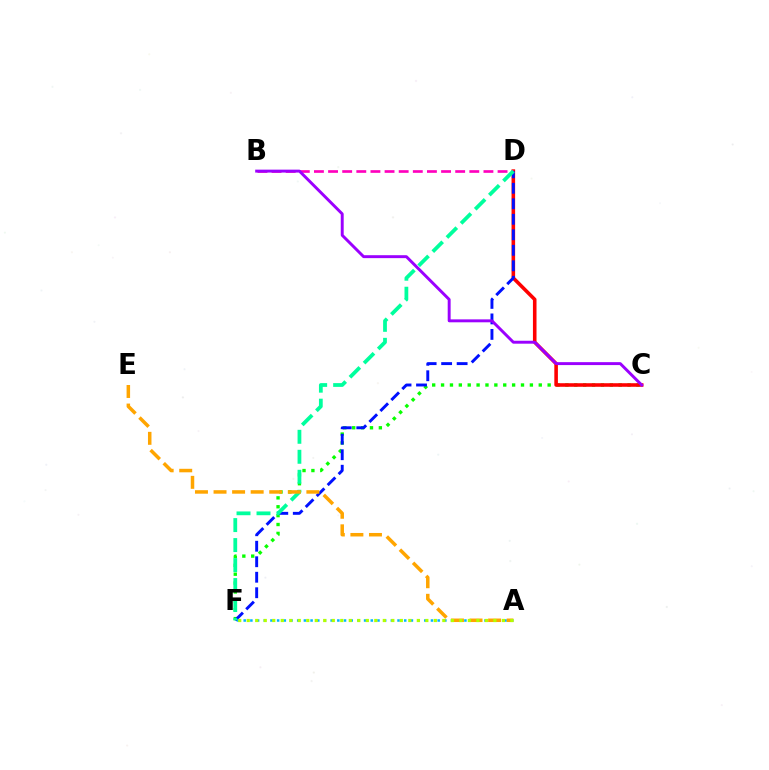{('C', 'F'): [{'color': '#08ff00', 'line_style': 'dotted', 'thickness': 2.41}], ('C', 'D'): [{'color': '#ff0000', 'line_style': 'solid', 'thickness': 2.58}], ('B', 'D'): [{'color': '#ff00bd', 'line_style': 'dashed', 'thickness': 1.92}], ('D', 'F'): [{'color': '#0010ff', 'line_style': 'dashed', 'thickness': 2.11}, {'color': '#00ff9d', 'line_style': 'dashed', 'thickness': 2.72}], ('A', 'F'): [{'color': '#00b5ff', 'line_style': 'dotted', 'thickness': 1.82}, {'color': '#b3ff00', 'line_style': 'dotted', 'thickness': 2.31}], ('A', 'E'): [{'color': '#ffa500', 'line_style': 'dashed', 'thickness': 2.52}], ('B', 'C'): [{'color': '#9b00ff', 'line_style': 'solid', 'thickness': 2.11}]}